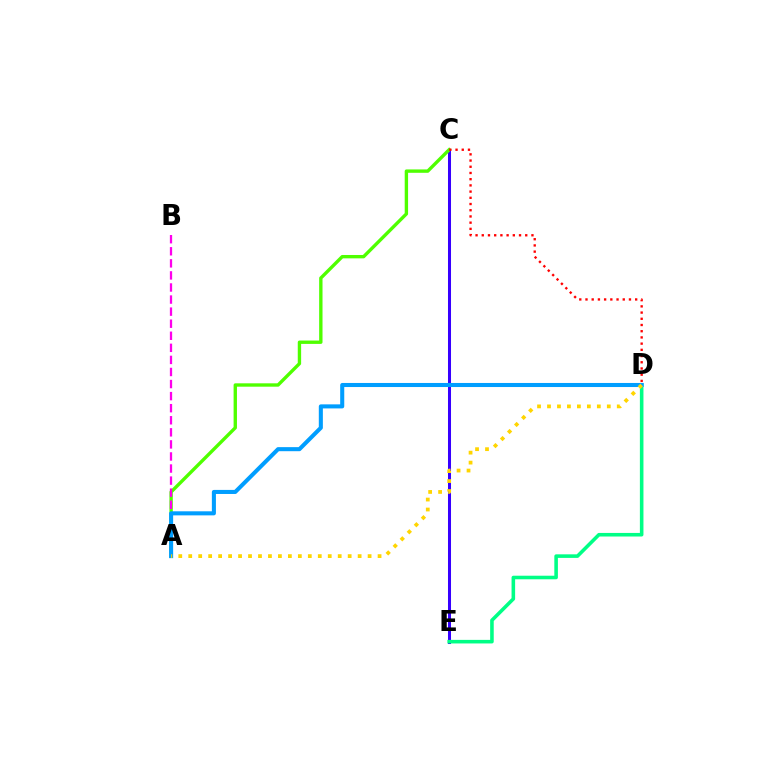{('C', 'E'): [{'color': '#3700ff', 'line_style': 'solid', 'thickness': 2.18}], ('A', 'C'): [{'color': '#4fff00', 'line_style': 'solid', 'thickness': 2.43}], ('A', 'B'): [{'color': '#ff00ed', 'line_style': 'dashed', 'thickness': 1.64}], ('D', 'E'): [{'color': '#00ff86', 'line_style': 'solid', 'thickness': 2.57}], ('A', 'D'): [{'color': '#009eff', 'line_style': 'solid', 'thickness': 2.92}, {'color': '#ffd500', 'line_style': 'dotted', 'thickness': 2.71}], ('C', 'D'): [{'color': '#ff0000', 'line_style': 'dotted', 'thickness': 1.69}]}